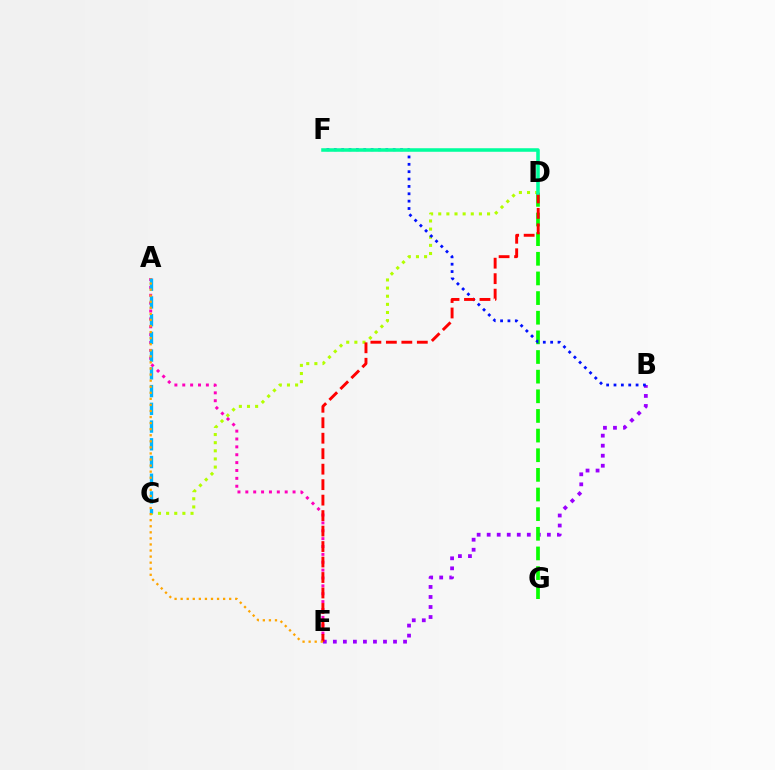{('B', 'E'): [{'color': '#9b00ff', 'line_style': 'dotted', 'thickness': 2.73}], ('C', 'D'): [{'color': '#b3ff00', 'line_style': 'dotted', 'thickness': 2.21}], ('A', 'E'): [{'color': '#ff00bd', 'line_style': 'dotted', 'thickness': 2.14}, {'color': '#ffa500', 'line_style': 'dotted', 'thickness': 1.65}], ('D', 'G'): [{'color': '#08ff00', 'line_style': 'dashed', 'thickness': 2.67}], ('A', 'C'): [{'color': '#00b5ff', 'line_style': 'dashed', 'thickness': 2.41}], ('B', 'F'): [{'color': '#0010ff', 'line_style': 'dotted', 'thickness': 2.0}], ('D', 'E'): [{'color': '#ff0000', 'line_style': 'dashed', 'thickness': 2.1}], ('D', 'F'): [{'color': '#00ff9d', 'line_style': 'solid', 'thickness': 2.55}]}